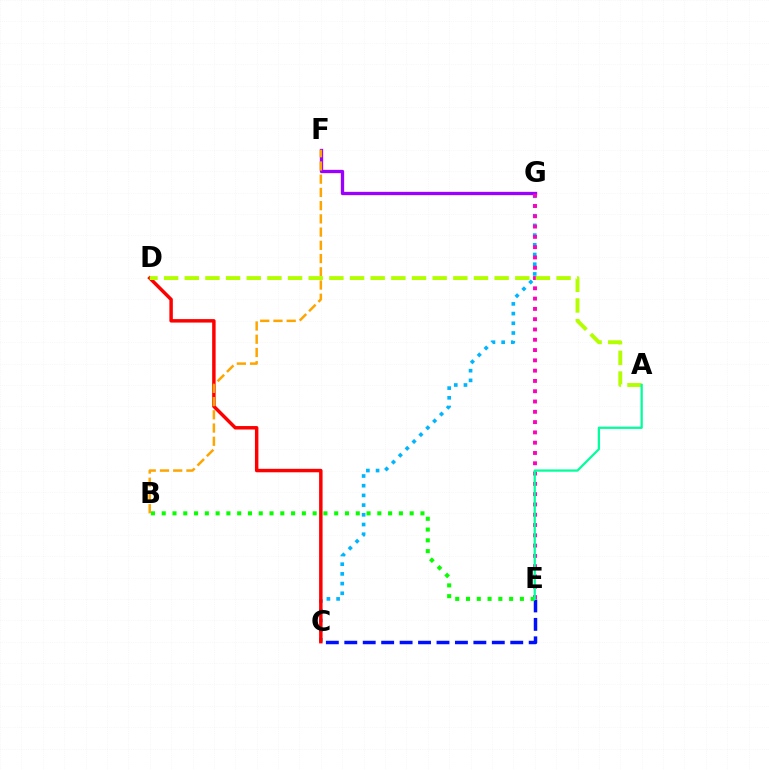{('C', 'E'): [{'color': '#0010ff', 'line_style': 'dashed', 'thickness': 2.51}], ('F', 'G'): [{'color': '#9b00ff', 'line_style': 'solid', 'thickness': 2.39}], ('C', 'G'): [{'color': '#00b5ff', 'line_style': 'dotted', 'thickness': 2.64}], ('C', 'D'): [{'color': '#ff0000', 'line_style': 'solid', 'thickness': 2.49}], ('E', 'G'): [{'color': '#ff00bd', 'line_style': 'dotted', 'thickness': 2.8}], ('B', 'F'): [{'color': '#ffa500', 'line_style': 'dashed', 'thickness': 1.8}], ('B', 'E'): [{'color': '#08ff00', 'line_style': 'dotted', 'thickness': 2.93}], ('A', 'D'): [{'color': '#b3ff00', 'line_style': 'dashed', 'thickness': 2.81}], ('A', 'E'): [{'color': '#00ff9d', 'line_style': 'solid', 'thickness': 1.62}]}